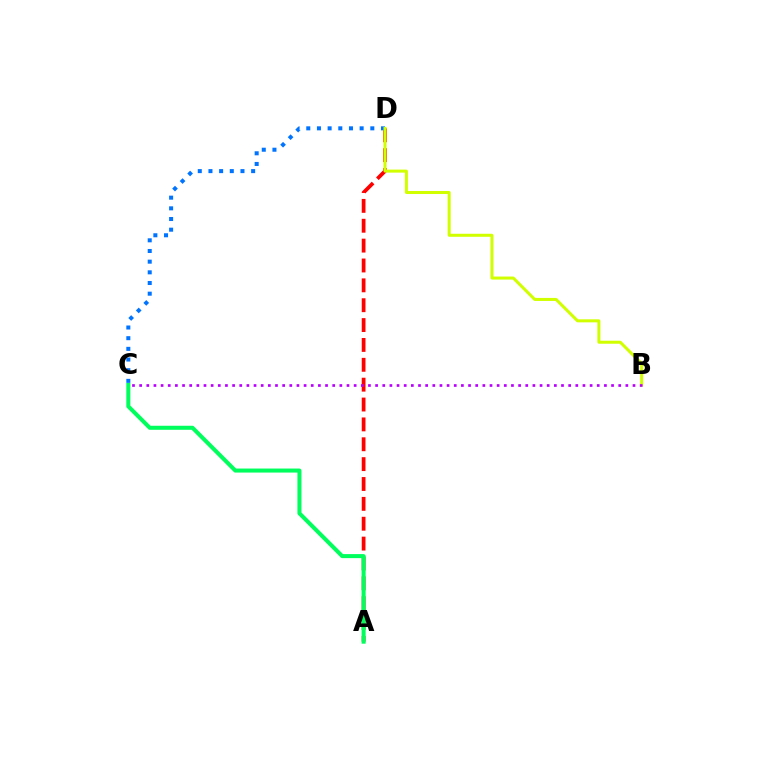{('A', 'D'): [{'color': '#ff0000', 'line_style': 'dashed', 'thickness': 2.7}], ('C', 'D'): [{'color': '#0074ff', 'line_style': 'dotted', 'thickness': 2.9}], ('B', 'D'): [{'color': '#d1ff00', 'line_style': 'solid', 'thickness': 2.18}], ('A', 'C'): [{'color': '#00ff5c', 'line_style': 'solid', 'thickness': 2.9}], ('B', 'C'): [{'color': '#b900ff', 'line_style': 'dotted', 'thickness': 1.94}]}